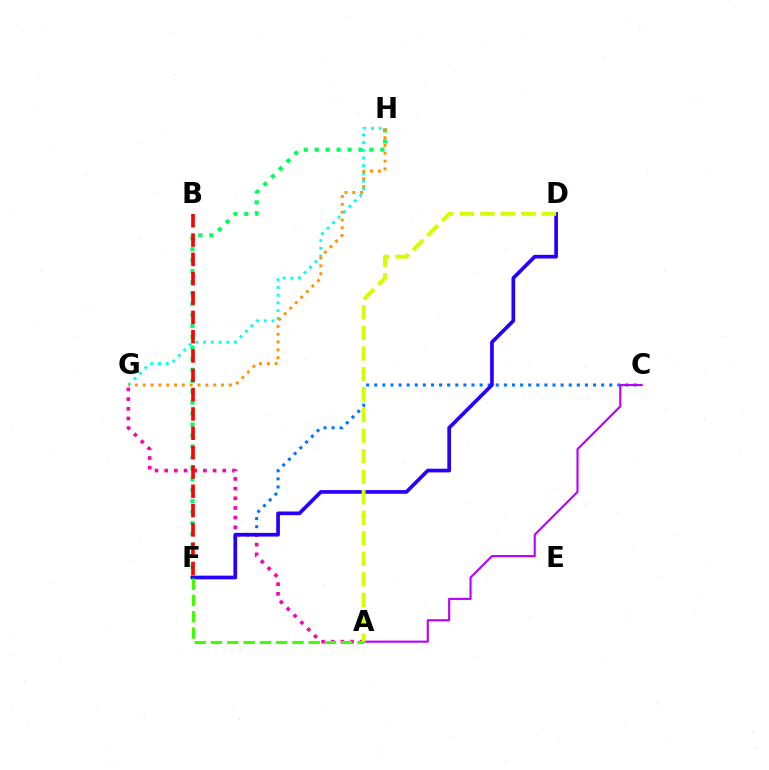{('C', 'F'): [{'color': '#0074ff', 'line_style': 'dotted', 'thickness': 2.2}], ('A', 'G'): [{'color': '#ff00ac', 'line_style': 'dotted', 'thickness': 2.63}], ('F', 'H'): [{'color': '#00ff5c', 'line_style': 'dotted', 'thickness': 2.98}], ('G', 'H'): [{'color': '#00fff6', 'line_style': 'dotted', 'thickness': 2.1}, {'color': '#ff9400', 'line_style': 'dotted', 'thickness': 2.13}], ('D', 'F'): [{'color': '#2500ff', 'line_style': 'solid', 'thickness': 2.66}], ('A', 'C'): [{'color': '#b900ff', 'line_style': 'solid', 'thickness': 1.53}], ('A', 'F'): [{'color': '#3dff00', 'line_style': 'dashed', 'thickness': 2.21}], ('B', 'F'): [{'color': '#ff0000', 'line_style': 'dashed', 'thickness': 2.62}], ('A', 'D'): [{'color': '#d1ff00', 'line_style': 'dashed', 'thickness': 2.79}]}